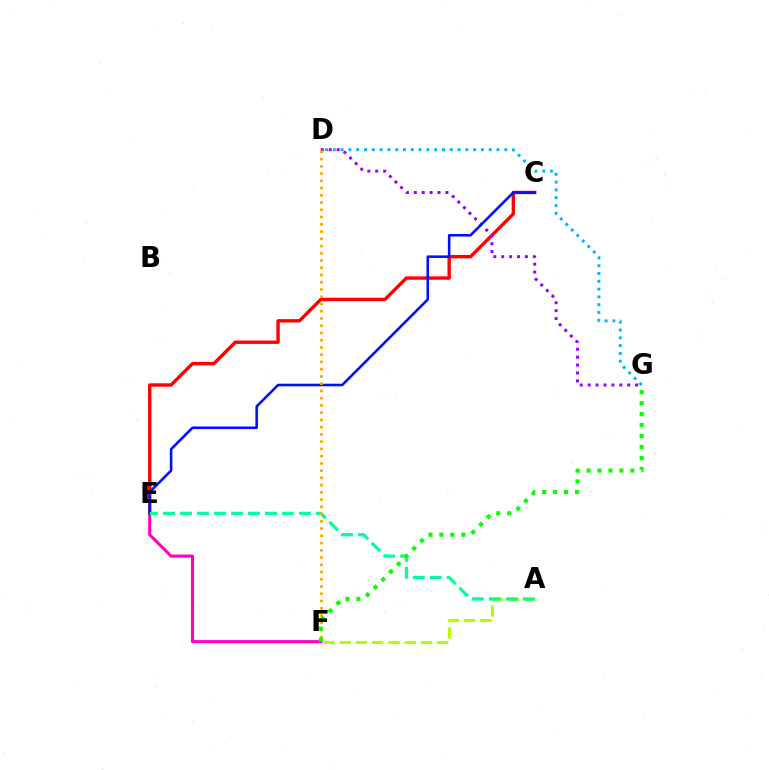{('D', 'G'): [{'color': '#00b5ff', 'line_style': 'dotted', 'thickness': 2.12}, {'color': '#9b00ff', 'line_style': 'dotted', 'thickness': 2.15}], ('E', 'F'): [{'color': '#ff00bd', 'line_style': 'solid', 'thickness': 2.22}], ('C', 'E'): [{'color': '#ff0000', 'line_style': 'solid', 'thickness': 2.44}, {'color': '#0010ff', 'line_style': 'solid', 'thickness': 1.85}], ('A', 'F'): [{'color': '#b3ff00', 'line_style': 'dashed', 'thickness': 2.21}], ('A', 'E'): [{'color': '#00ff9d', 'line_style': 'dashed', 'thickness': 2.31}], ('D', 'F'): [{'color': '#ffa500', 'line_style': 'dotted', 'thickness': 1.97}], ('F', 'G'): [{'color': '#08ff00', 'line_style': 'dotted', 'thickness': 2.98}]}